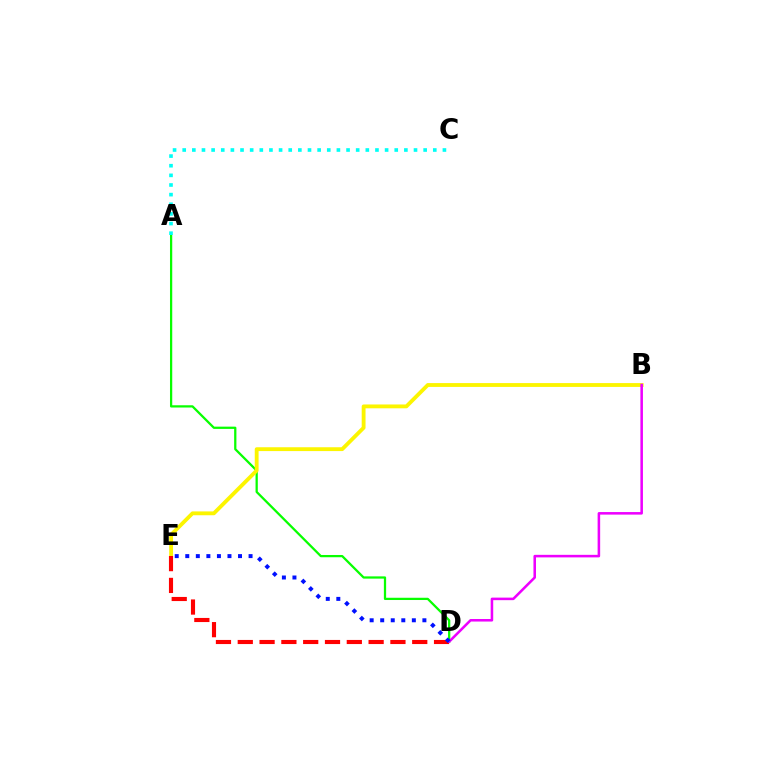{('A', 'D'): [{'color': '#08ff00', 'line_style': 'solid', 'thickness': 1.62}], ('B', 'E'): [{'color': '#fcf500', 'line_style': 'solid', 'thickness': 2.76}], ('D', 'E'): [{'color': '#ff0000', 'line_style': 'dashed', 'thickness': 2.96}, {'color': '#0010ff', 'line_style': 'dotted', 'thickness': 2.87}], ('B', 'D'): [{'color': '#ee00ff', 'line_style': 'solid', 'thickness': 1.83}], ('A', 'C'): [{'color': '#00fff6', 'line_style': 'dotted', 'thickness': 2.62}]}